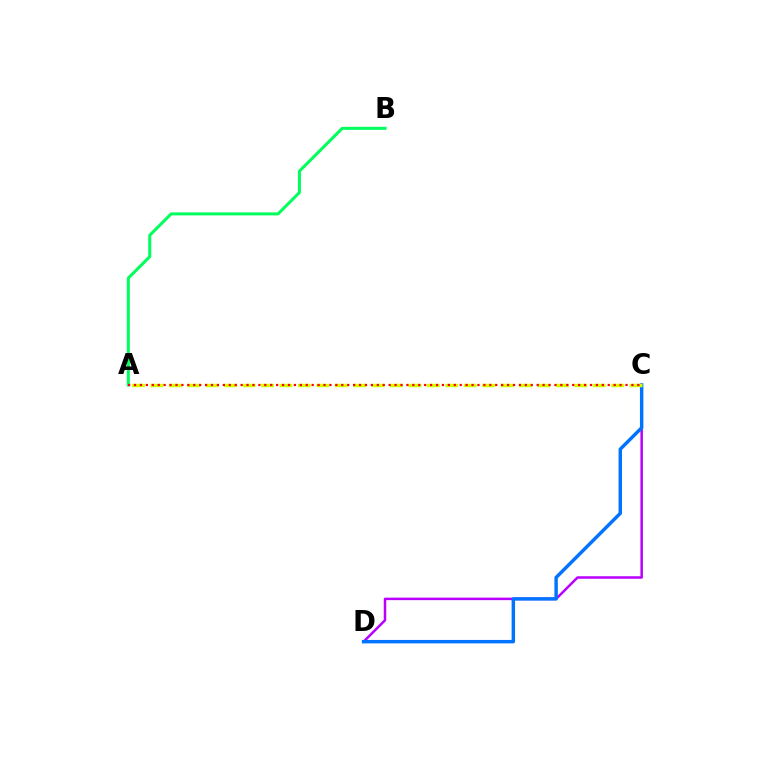{('C', 'D'): [{'color': '#b900ff', 'line_style': 'solid', 'thickness': 1.8}, {'color': '#0074ff', 'line_style': 'solid', 'thickness': 2.47}], ('A', 'B'): [{'color': '#00ff5c', 'line_style': 'solid', 'thickness': 2.17}], ('A', 'C'): [{'color': '#d1ff00', 'line_style': 'dashed', 'thickness': 2.5}, {'color': '#ff0000', 'line_style': 'dotted', 'thickness': 1.61}]}